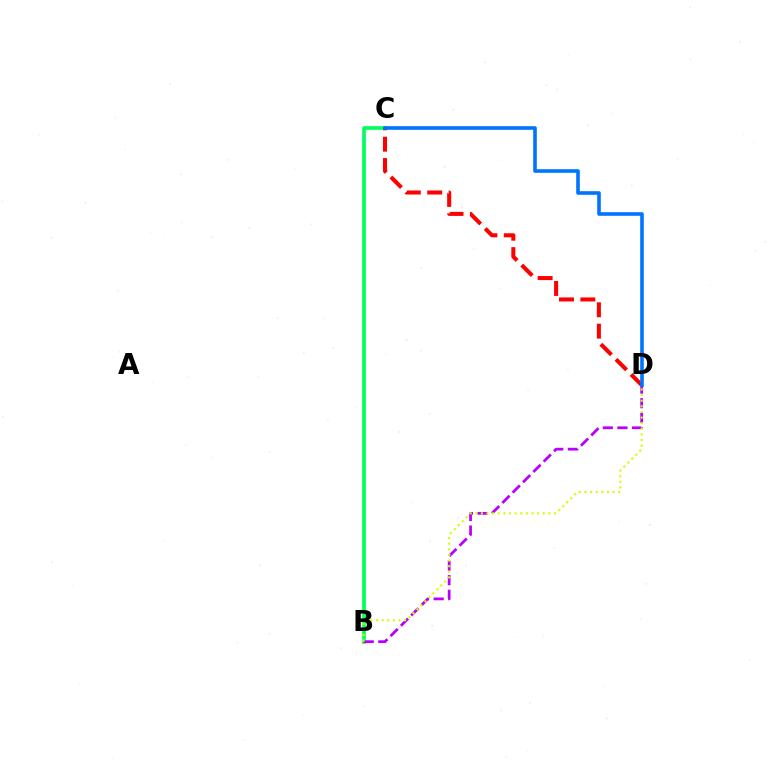{('B', 'C'): [{'color': '#00ff5c', 'line_style': 'solid', 'thickness': 2.64}], ('B', 'D'): [{'color': '#b900ff', 'line_style': 'dashed', 'thickness': 1.98}, {'color': '#d1ff00', 'line_style': 'dotted', 'thickness': 1.53}], ('C', 'D'): [{'color': '#ff0000', 'line_style': 'dashed', 'thickness': 2.9}, {'color': '#0074ff', 'line_style': 'solid', 'thickness': 2.6}]}